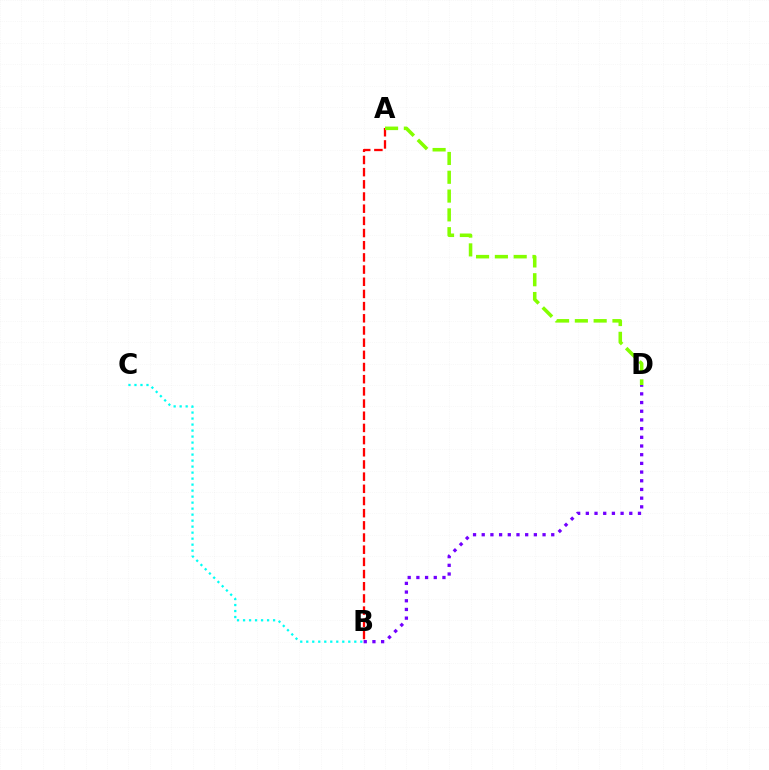{('B', 'D'): [{'color': '#7200ff', 'line_style': 'dotted', 'thickness': 2.36}], ('A', 'B'): [{'color': '#ff0000', 'line_style': 'dashed', 'thickness': 1.65}], ('A', 'D'): [{'color': '#84ff00', 'line_style': 'dashed', 'thickness': 2.55}], ('B', 'C'): [{'color': '#00fff6', 'line_style': 'dotted', 'thickness': 1.63}]}